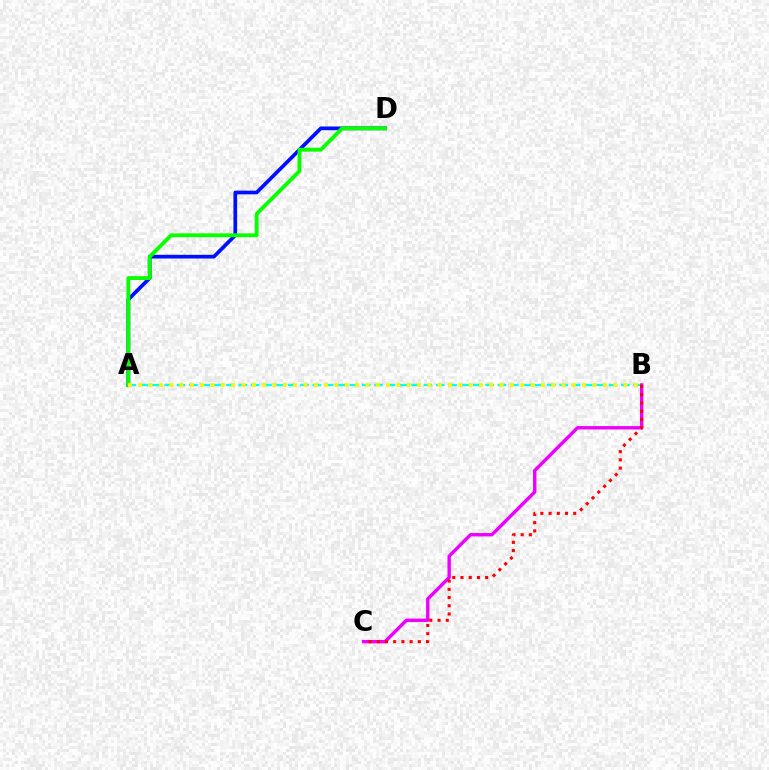{('A', 'B'): [{'color': '#00fff6', 'line_style': 'dashed', 'thickness': 1.68}, {'color': '#fcf500', 'line_style': 'dotted', 'thickness': 2.8}], ('B', 'C'): [{'color': '#ee00ff', 'line_style': 'solid', 'thickness': 2.45}, {'color': '#ff0000', 'line_style': 'dotted', 'thickness': 2.23}], ('A', 'D'): [{'color': '#0010ff', 'line_style': 'solid', 'thickness': 2.68}, {'color': '#08ff00', 'line_style': 'solid', 'thickness': 2.77}]}